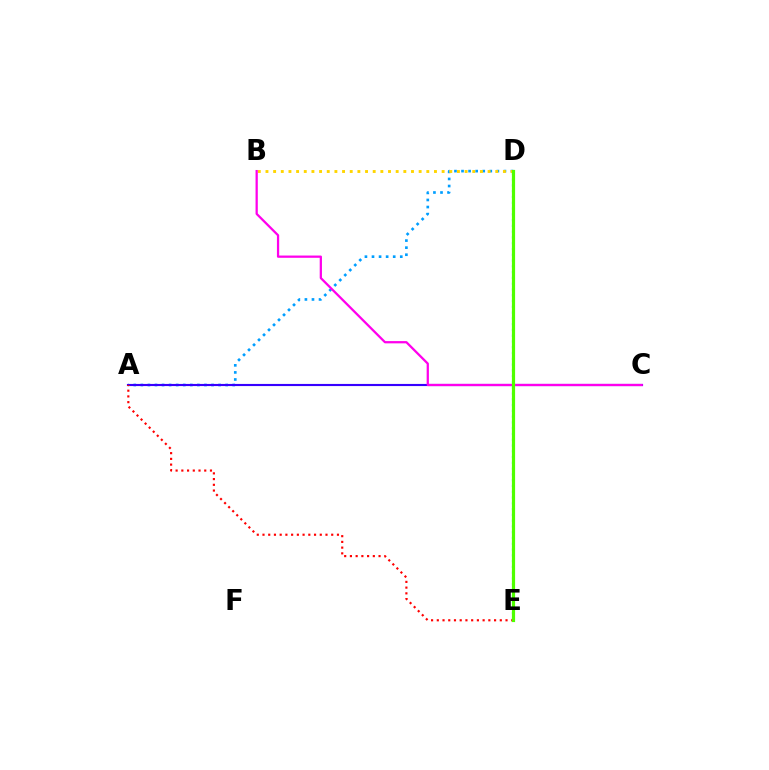{('A', 'D'): [{'color': '#009eff', 'line_style': 'dotted', 'thickness': 1.92}], ('D', 'E'): [{'color': '#00ff86', 'line_style': 'dotted', 'thickness': 1.57}, {'color': '#4fff00', 'line_style': 'solid', 'thickness': 2.3}], ('B', 'D'): [{'color': '#ffd500', 'line_style': 'dotted', 'thickness': 2.08}], ('A', 'C'): [{'color': '#3700ff', 'line_style': 'solid', 'thickness': 1.53}], ('A', 'E'): [{'color': '#ff0000', 'line_style': 'dotted', 'thickness': 1.56}], ('B', 'C'): [{'color': '#ff00ed', 'line_style': 'solid', 'thickness': 1.63}]}